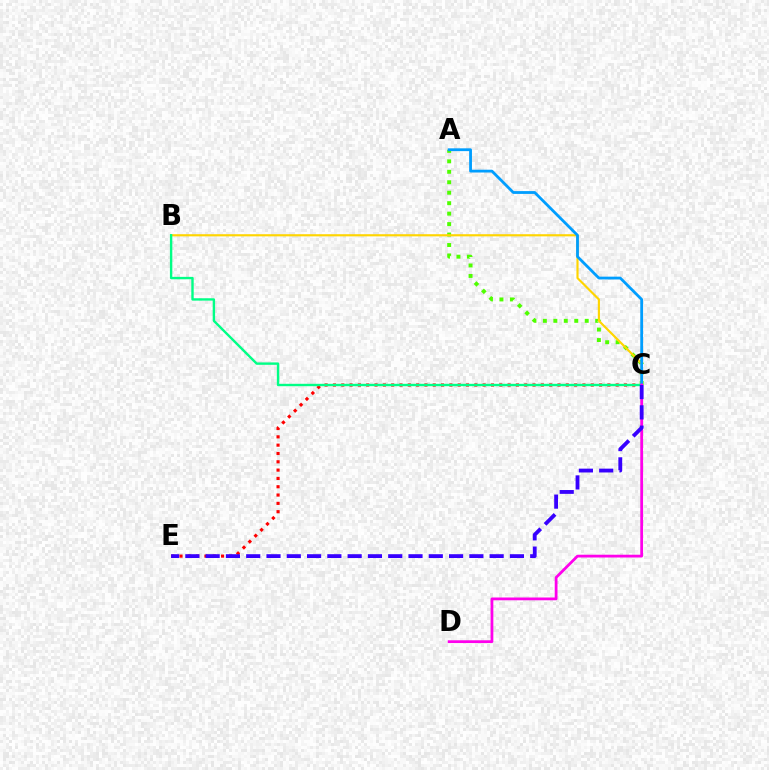{('C', 'E'): [{'color': '#ff0000', 'line_style': 'dotted', 'thickness': 2.26}, {'color': '#3700ff', 'line_style': 'dashed', 'thickness': 2.76}], ('A', 'C'): [{'color': '#4fff00', 'line_style': 'dotted', 'thickness': 2.84}, {'color': '#009eff', 'line_style': 'solid', 'thickness': 2.01}], ('B', 'C'): [{'color': '#ffd500', 'line_style': 'solid', 'thickness': 1.55}, {'color': '#00ff86', 'line_style': 'solid', 'thickness': 1.72}], ('C', 'D'): [{'color': '#ff00ed', 'line_style': 'solid', 'thickness': 2.0}]}